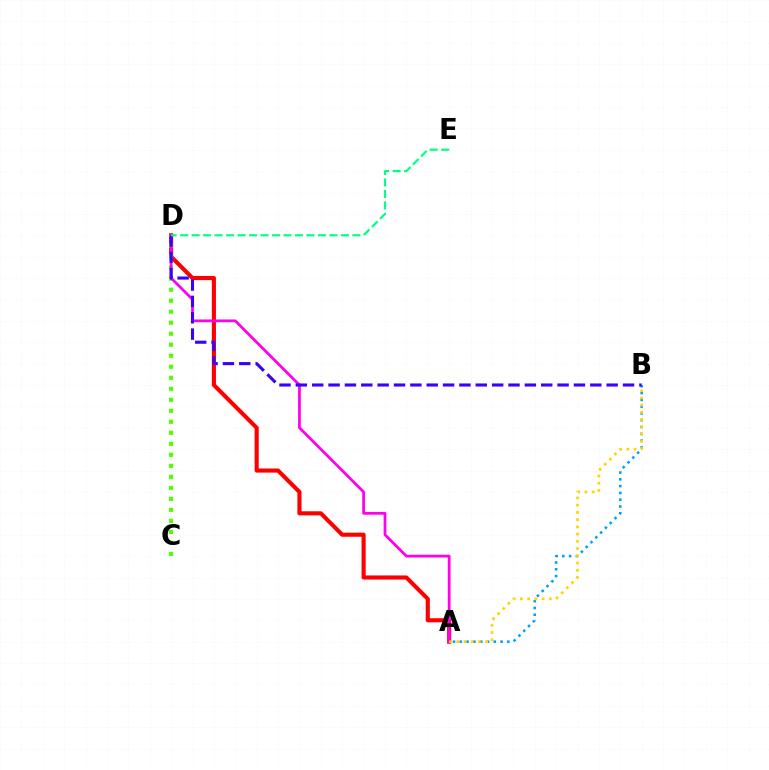{('A', 'B'): [{'color': '#009eff', 'line_style': 'dotted', 'thickness': 1.85}, {'color': '#ffd500', 'line_style': 'dotted', 'thickness': 1.96}], ('A', 'D'): [{'color': '#ff0000', 'line_style': 'solid', 'thickness': 2.96}, {'color': '#ff00ed', 'line_style': 'solid', 'thickness': 1.98}], ('C', 'D'): [{'color': '#4fff00', 'line_style': 'dotted', 'thickness': 2.99}], ('B', 'D'): [{'color': '#3700ff', 'line_style': 'dashed', 'thickness': 2.22}], ('D', 'E'): [{'color': '#00ff86', 'line_style': 'dashed', 'thickness': 1.56}]}